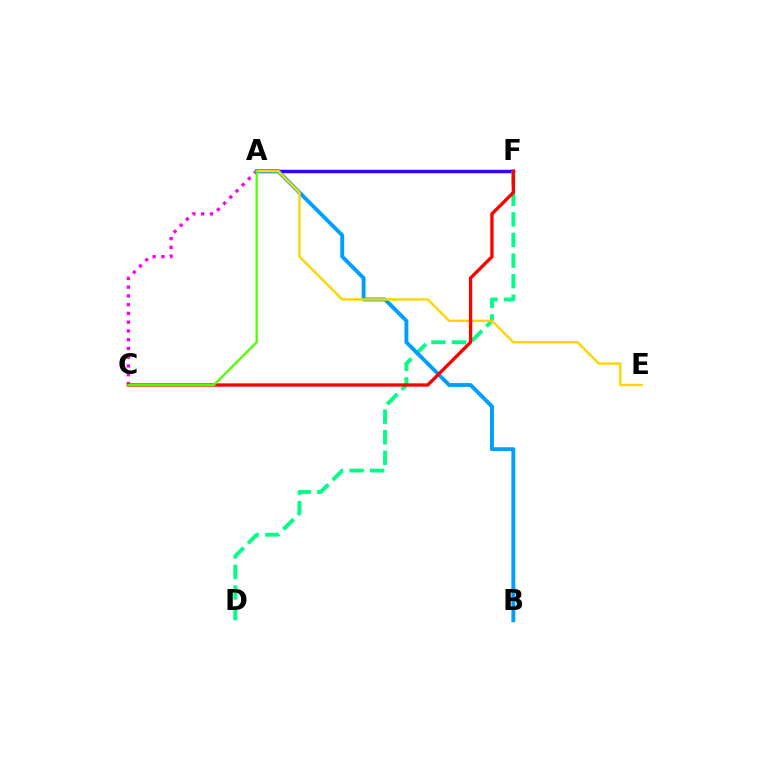{('A', 'F'): [{'color': '#3700ff', 'line_style': 'solid', 'thickness': 2.48}], ('D', 'F'): [{'color': '#00ff86', 'line_style': 'dashed', 'thickness': 2.79}], ('A', 'B'): [{'color': '#009eff', 'line_style': 'solid', 'thickness': 2.8}], ('A', 'E'): [{'color': '#ffd500', 'line_style': 'solid', 'thickness': 1.74}], ('A', 'C'): [{'color': '#ff00ed', 'line_style': 'dotted', 'thickness': 2.38}, {'color': '#4fff00', 'line_style': 'solid', 'thickness': 1.65}], ('C', 'F'): [{'color': '#ff0000', 'line_style': 'solid', 'thickness': 2.39}]}